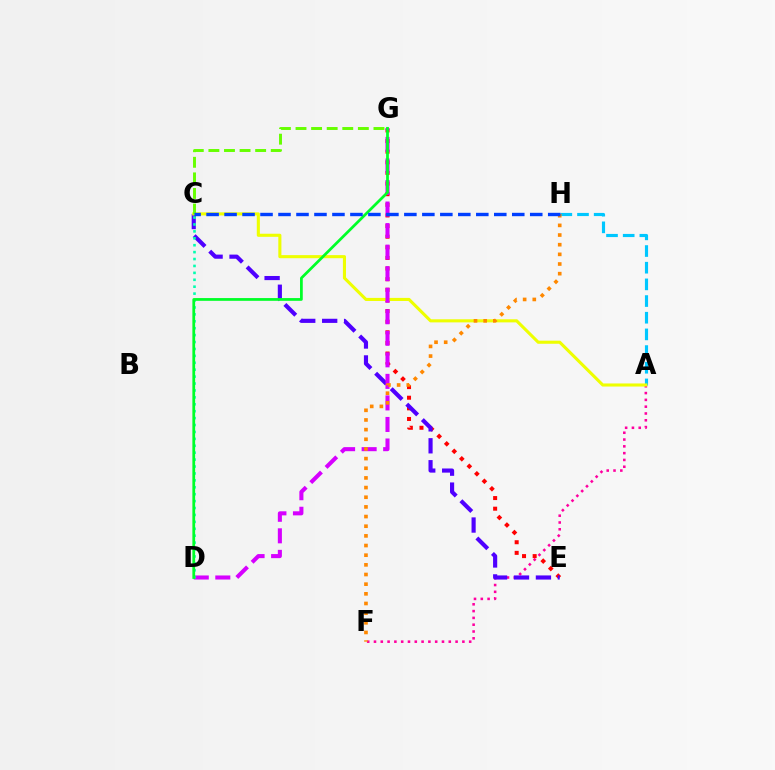{('A', 'H'): [{'color': '#00c7ff', 'line_style': 'dashed', 'thickness': 2.27}], ('A', 'F'): [{'color': '#ff00a0', 'line_style': 'dotted', 'thickness': 1.85}], ('E', 'G'): [{'color': '#ff0000', 'line_style': 'dotted', 'thickness': 2.89}], ('C', 'E'): [{'color': '#4f00ff', 'line_style': 'dashed', 'thickness': 2.98}], ('A', 'C'): [{'color': '#eeff00', 'line_style': 'solid', 'thickness': 2.22}], ('D', 'G'): [{'color': '#d600ff', 'line_style': 'dashed', 'thickness': 2.93}, {'color': '#00ff27', 'line_style': 'solid', 'thickness': 1.98}], ('C', 'D'): [{'color': '#00ffaf', 'line_style': 'dotted', 'thickness': 1.88}], ('C', 'G'): [{'color': '#66ff00', 'line_style': 'dashed', 'thickness': 2.12}], ('F', 'H'): [{'color': '#ff8800', 'line_style': 'dotted', 'thickness': 2.62}], ('C', 'H'): [{'color': '#003fff', 'line_style': 'dashed', 'thickness': 2.44}]}